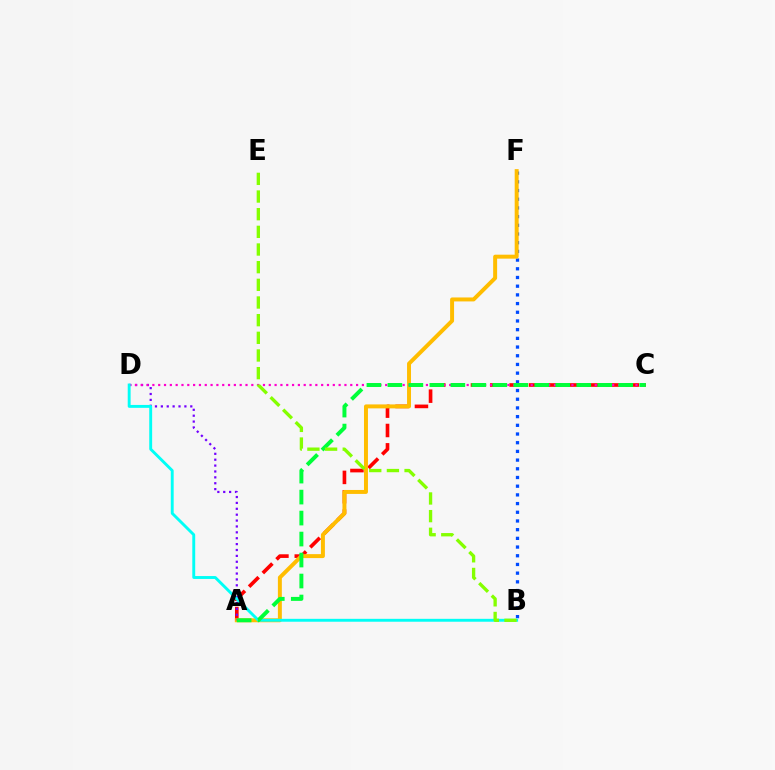{('A', 'C'): [{'color': '#ff0000', 'line_style': 'dashed', 'thickness': 2.63}, {'color': '#00ff39', 'line_style': 'dashed', 'thickness': 2.85}], ('B', 'F'): [{'color': '#004bff', 'line_style': 'dotted', 'thickness': 2.36}], ('A', 'F'): [{'color': '#ffbd00', 'line_style': 'solid', 'thickness': 2.85}], ('A', 'D'): [{'color': '#7200ff', 'line_style': 'dotted', 'thickness': 1.6}], ('C', 'D'): [{'color': '#ff00cf', 'line_style': 'dotted', 'thickness': 1.58}], ('B', 'D'): [{'color': '#00fff6', 'line_style': 'solid', 'thickness': 2.09}], ('B', 'E'): [{'color': '#84ff00', 'line_style': 'dashed', 'thickness': 2.4}]}